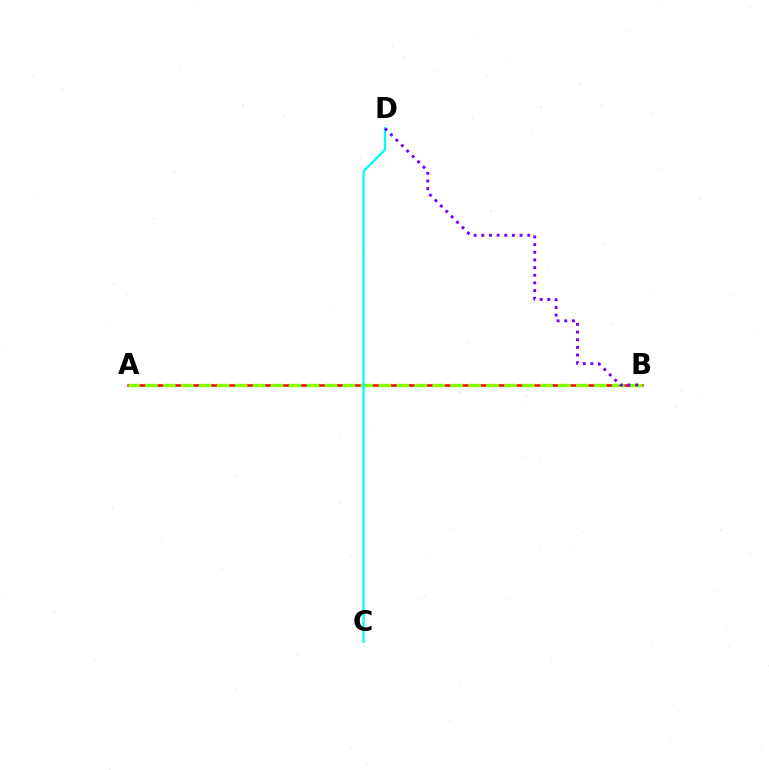{('A', 'B'): [{'color': '#ff0000', 'line_style': 'solid', 'thickness': 1.82}, {'color': '#84ff00', 'line_style': 'dashed', 'thickness': 2.44}], ('C', 'D'): [{'color': '#00fff6', 'line_style': 'solid', 'thickness': 1.67}], ('B', 'D'): [{'color': '#7200ff', 'line_style': 'dotted', 'thickness': 2.08}]}